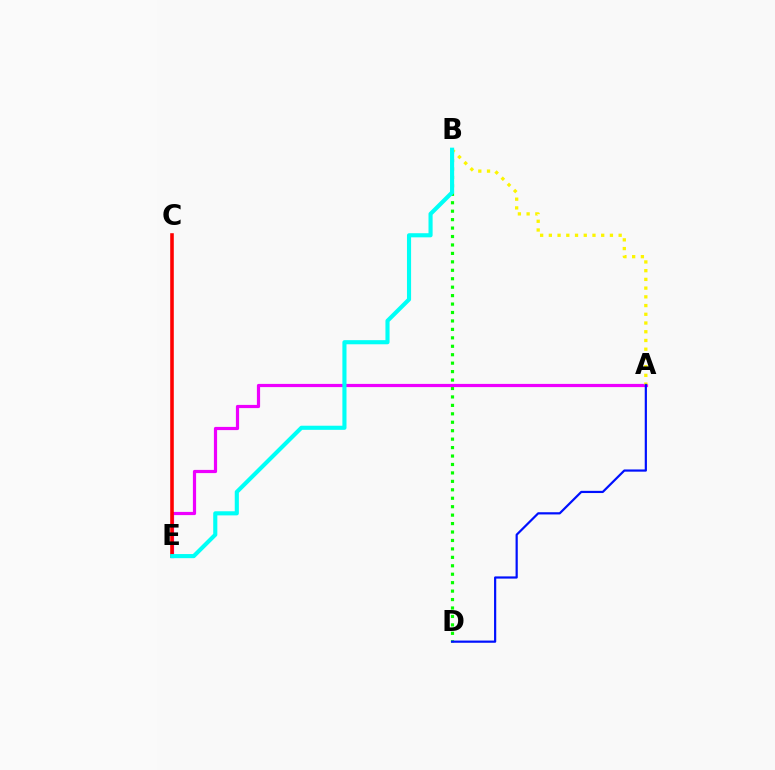{('B', 'D'): [{'color': '#08ff00', 'line_style': 'dotted', 'thickness': 2.29}], ('A', 'E'): [{'color': '#ee00ff', 'line_style': 'solid', 'thickness': 2.3}], ('C', 'E'): [{'color': '#ff0000', 'line_style': 'solid', 'thickness': 2.58}], ('A', 'B'): [{'color': '#fcf500', 'line_style': 'dotted', 'thickness': 2.37}], ('B', 'E'): [{'color': '#00fff6', 'line_style': 'solid', 'thickness': 2.96}], ('A', 'D'): [{'color': '#0010ff', 'line_style': 'solid', 'thickness': 1.59}]}